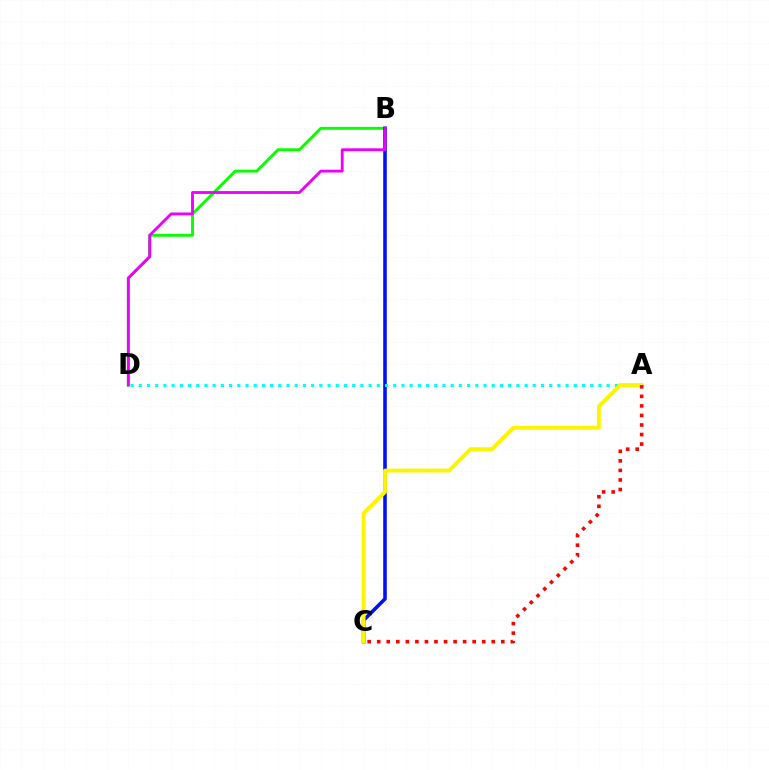{('B', 'D'): [{'color': '#08ff00', 'line_style': 'solid', 'thickness': 2.1}, {'color': '#ee00ff', 'line_style': 'solid', 'thickness': 2.04}], ('B', 'C'): [{'color': '#0010ff', 'line_style': 'solid', 'thickness': 2.58}], ('A', 'D'): [{'color': '#00fff6', 'line_style': 'dotted', 'thickness': 2.23}], ('A', 'C'): [{'color': '#fcf500', 'line_style': 'solid', 'thickness': 2.79}, {'color': '#ff0000', 'line_style': 'dotted', 'thickness': 2.59}]}